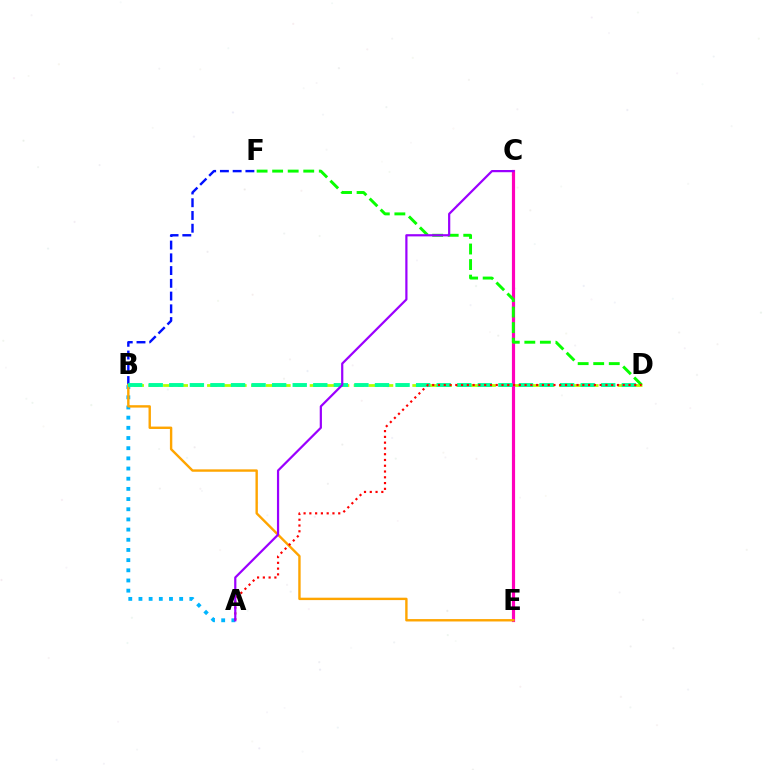{('B', 'D'): [{'color': '#b3ff00', 'line_style': 'dashed', 'thickness': 1.99}, {'color': '#00ff9d', 'line_style': 'dashed', 'thickness': 2.79}], ('B', 'F'): [{'color': '#0010ff', 'line_style': 'dashed', 'thickness': 1.73}], ('C', 'E'): [{'color': '#ff00bd', 'line_style': 'solid', 'thickness': 2.29}], ('A', 'B'): [{'color': '#00b5ff', 'line_style': 'dotted', 'thickness': 2.76}], ('B', 'E'): [{'color': '#ffa500', 'line_style': 'solid', 'thickness': 1.73}], ('D', 'F'): [{'color': '#08ff00', 'line_style': 'dashed', 'thickness': 2.11}], ('A', 'D'): [{'color': '#ff0000', 'line_style': 'dotted', 'thickness': 1.57}], ('A', 'C'): [{'color': '#9b00ff', 'line_style': 'solid', 'thickness': 1.59}]}